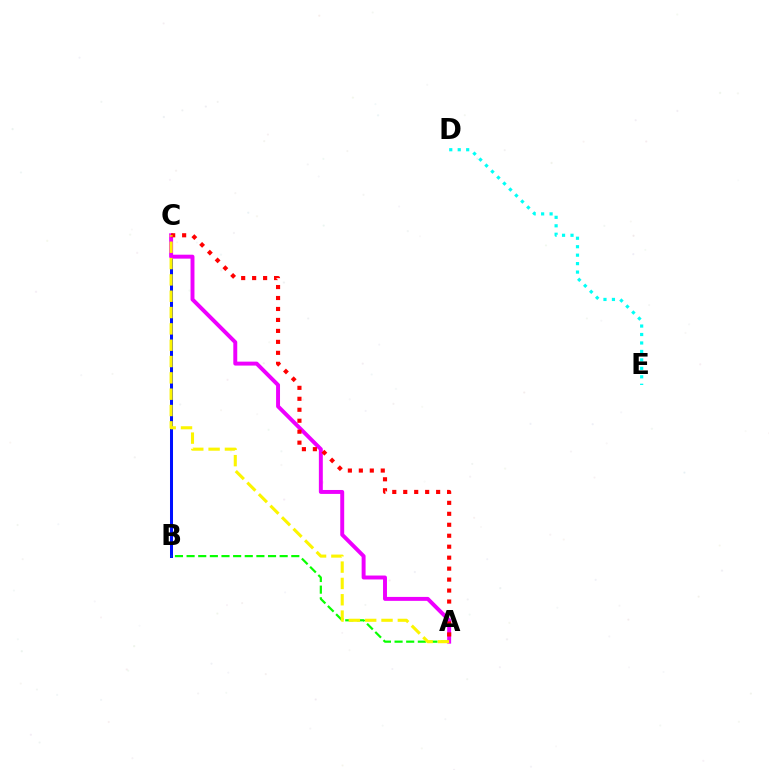{('B', 'C'): [{'color': '#0010ff', 'line_style': 'solid', 'thickness': 2.17}], ('A', 'B'): [{'color': '#08ff00', 'line_style': 'dashed', 'thickness': 1.58}], ('A', 'C'): [{'color': '#ee00ff', 'line_style': 'solid', 'thickness': 2.84}, {'color': '#ff0000', 'line_style': 'dotted', 'thickness': 2.98}, {'color': '#fcf500', 'line_style': 'dashed', 'thickness': 2.22}], ('D', 'E'): [{'color': '#00fff6', 'line_style': 'dotted', 'thickness': 2.3}]}